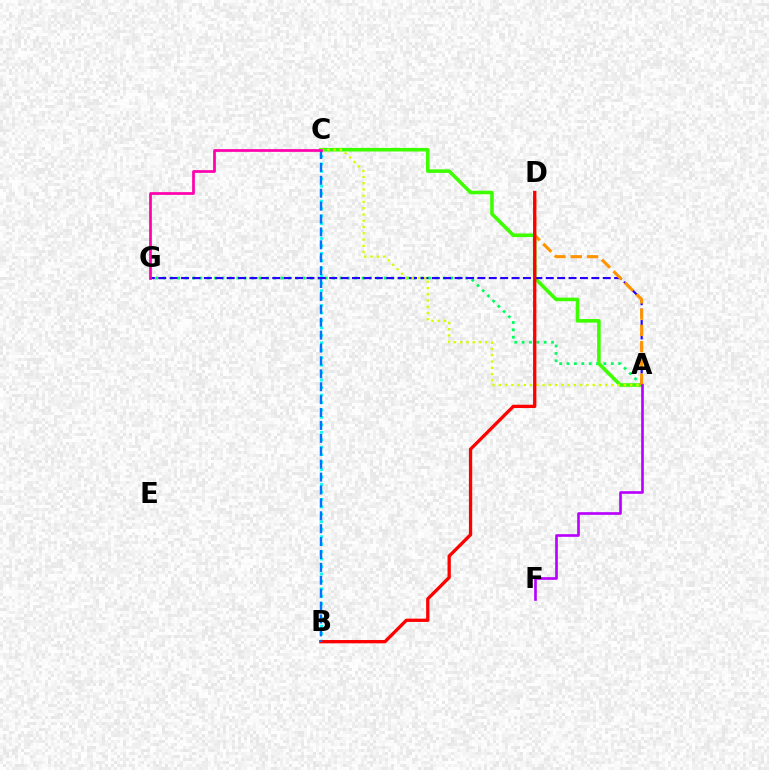{('A', 'G'): [{'color': '#00ff5c', 'line_style': 'dotted', 'thickness': 2.0}, {'color': '#2500ff', 'line_style': 'dashed', 'thickness': 1.55}], ('A', 'C'): [{'color': '#3dff00', 'line_style': 'solid', 'thickness': 2.58}, {'color': '#d1ff00', 'line_style': 'dotted', 'thickness': 1.7}], ('B', 'C'): [{'color': '#00fff6', 'line_style': 'dotted', 'thickness': 2.03}, {'color': '#0074ff', 'line_style': 'dashed', 'thickness': 1.75}], ('A', 'D'): [{'color': '#ff9400', 'line_style': 'dashed', 'thickness': 2.21}], ('B', 'D'): [{'color': '#ff0000', 'line_style': 'solid', 'thickness': 2.37}], ('A', 'F'): [{'color': '#b900ff', 'line_style': 'solid', 'thickness': 1.91}], ('C', 'G'): [{'color': '#ff00ac', 'line_style': 'solid', 'thickness': 1.96}]}